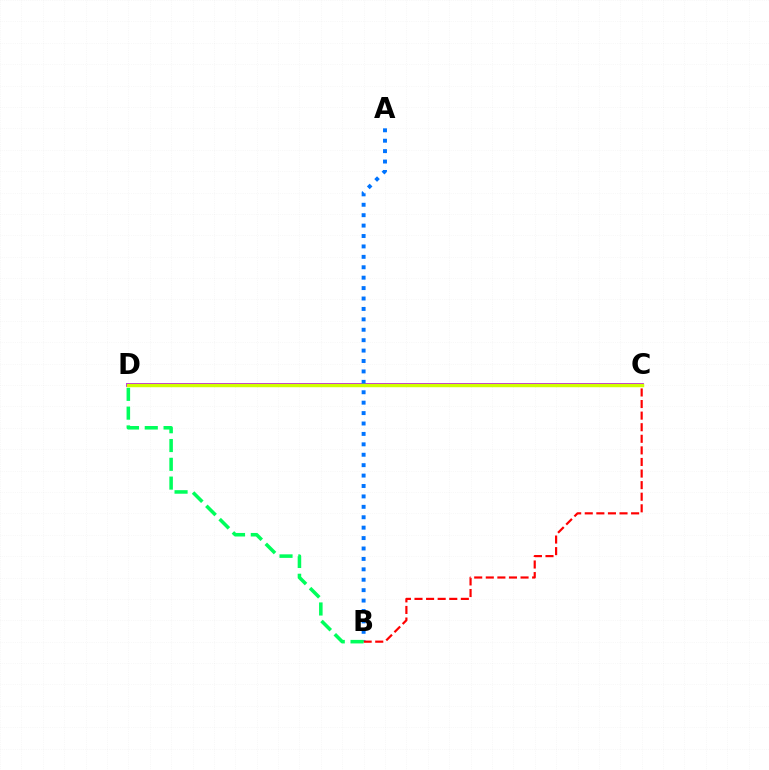{('C', 'D'): [{'color': '#b900ff', 'line_style': 'solid', 'thickness': 2.75}, {'color': '#d1ff00', 'line_style': 'solid', 'thickness': 2.5}], ('A', 'B'): [{'color': '#0074ff', 'line_style': 'dotted', 'thickness': 2.83}], ('B', 'C'): [{'color': '#ff0000', 'line_style': 'dashed', 'thickness': 1.57}], ('B', 'D'): [{'color': '#00ff5c', 'line_style': 'dashed', 'thickness': 2.55}]}